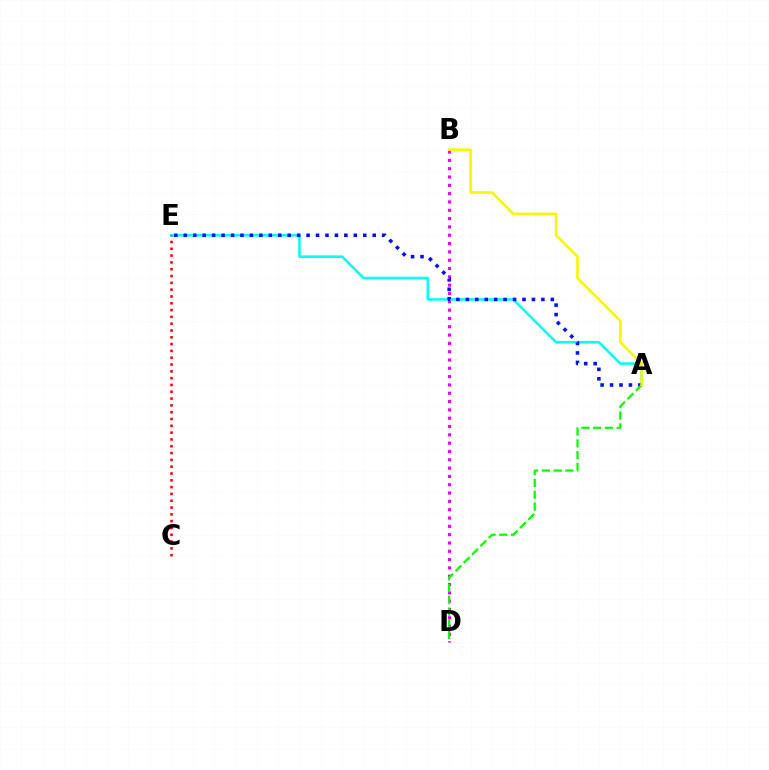{('B', 'D'): [{'color': '#ee00ff', 'line_style': 'dotted', 'thickness': 2.26}], ('A', 'E'): [{'color': '#00fff6', 'line_style': 'solid', 'thickness': 1.84}, {'color': '#0010ff', 'line_style': 'dotted', 'thickness': 2.57}], ('C', 'E'): [{'color': '#ff0000', 'line_style': 'dotted', 'thickness': 1.85}], ('A', 'D'): [{'color': '#08ff00', 'line_style': 'dashed', 'thickness': 1.6}], ('A', 'B'): [{'color': '#fcf500', 'line_style': 'solid', 'thickness': 1.86}]}